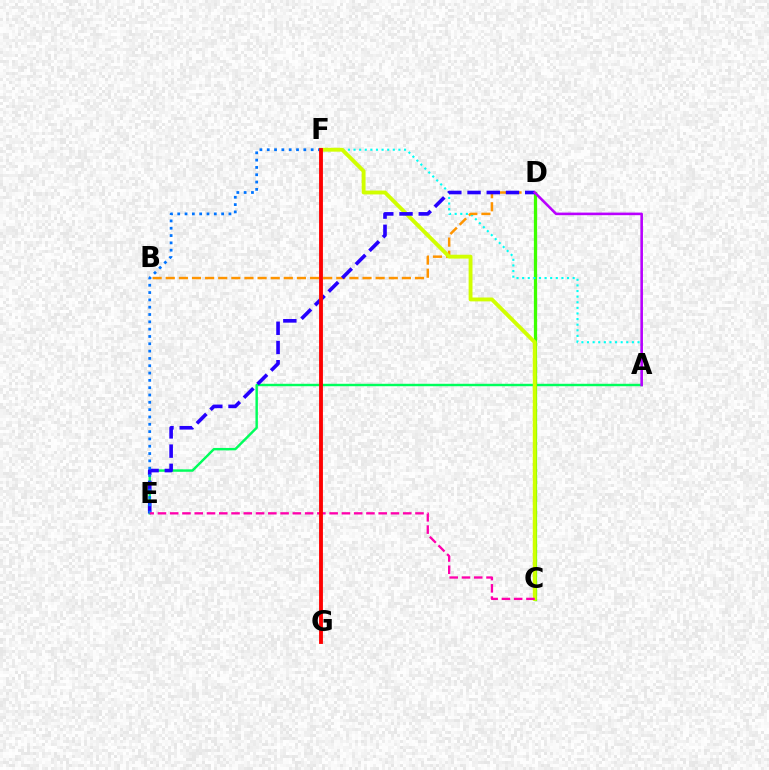{('A', 'E'): [{'color': '#00ff5c', 'line_style': 'solid', 'thickness': 1.75}], ('C', 'D'): [{'color': '#3dff00', 'line_style': 'solid', 'thickness': 2.34}], ('A', 'F'): [{'color': '#00fff6', 'line_style': 'dotted', 'thickness': 1.52}], ('B', 'D'): [{'color': '#ff9400', 'line_style': 'dashed', 'thickness': 1.78}], ('C', 'F'): [{'color': '#d1ff00', 'line_style': 'solid', 'thickness': 2.78}], ('D', 'E'): [{'color': '#2500ff', 'line_style': 'dashed', 'thickness': 2.61}], ('E', 'F'): [{'color': '#0074ff', 'line_style': 'dotted', 'thickness': 1.99}], ('A', 'D'): [{'color': '#b900ff', 'line_style': 'solid', 'thickness': 1.87}], ('C', 'E'): [{'color': '#ff00ac', 'line_style': 'dashed', 'thickness': 1.67}], ('F', 'G'): [{'color': '#ff0000', 'line_style': 'solid', 'thickness': 2.77}]}